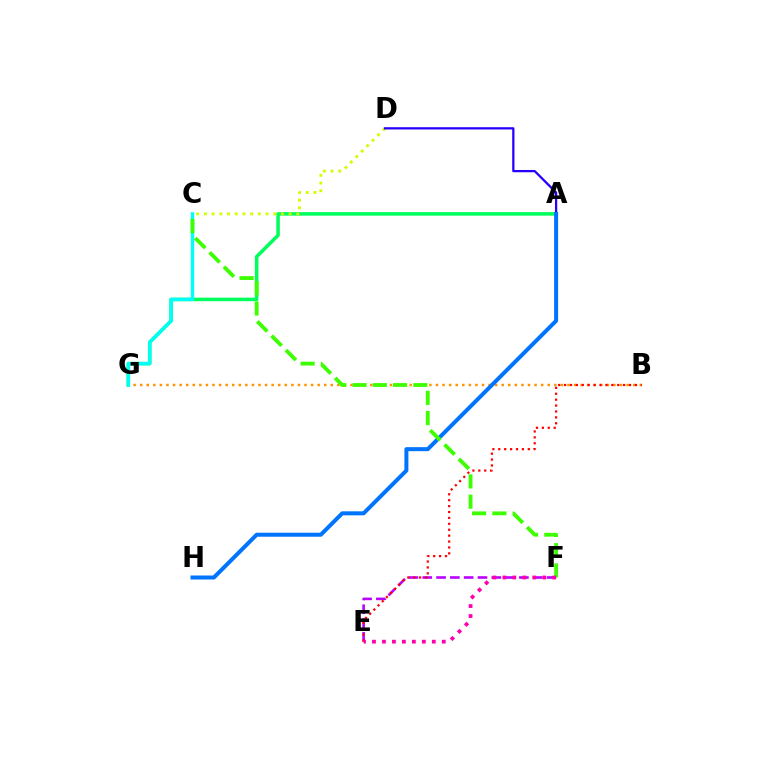{('A', 'G'): [{'color': '#00ff5c', 'line_style': 'solid', 'thickness': 2.56}], ('E', 'F'): [{'color': '#b900ff', 'line_style': 'dashed', 'thickness': 1.88}, {'color': '#ff00ac', 'line_style': 'dotted', 'thickness': 2.71}], ('B', 'G'): [{'color': '#ff9400', 'line_style': 'dotted', 'thickness': 1.79}], ('C', 'D'): [{'color': '#d1ff00', 'line_style': 'dotted', 'thickness': 2.09}], ('C', 'G'): [{'color': '#00fff6', 'line_style': 'solid', 'thickness': 2.46}], ('A', 'D'): [{'color': '#2500ff', 'line_style': 'solid', 'thickness': 1.62}], ('B', 'E'): [{'color': '#ff0000', 'line_style': 'dotted', 'thickness': 1.61}], ('A', 'H'): [{'color': '#0074ff', 'line_style': 'solid', 'thickness': 2.89}], ('C', 'F'): [{'color': '#3dff00', 'line_style': 'dashed', 'thickness': 2.75}]}